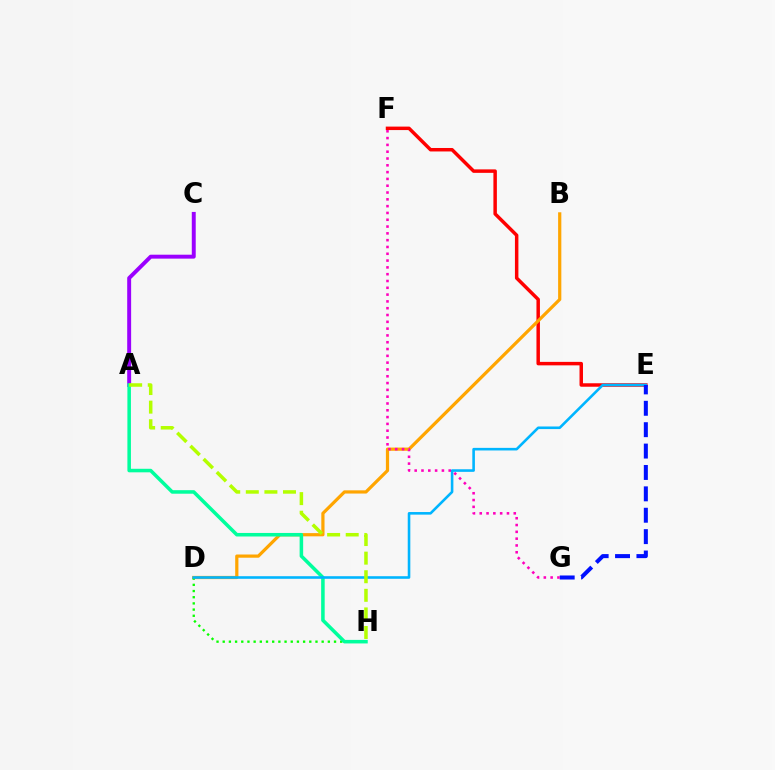{('E', 'F'): [{'color': '#ff0000', 'line_style': 'solid', 'thickness': 2.5}], ('B', 'D'): [{'color': '#ffa500', 'line_style': 'solid', 'thickness': 2.31}], ('D', 'H'): [{'color': '#08ff00', 'line_style': 'dotted', 'thickness': 1.68}], ('A', 'C'): [{'color': '#9b00ff', 'line_style': 'solid', 'thickness': 2.83}], ('A', 'H'): [{'color': '#00ff9d', 'line_style': 'solid', 'thickness': 2.55}, {'color': '#b3ff00', 'line_style': 'dashed', 'thickness': 2.53}], ('D', 'E'): [{'color': '#00b5ff', 'line_style': 'solid', 'thickness': 1.87}], ('E', 'G'): [{'color': '#0010ff', 'line_style': 'dashed', 'thickness': 2.91}], ('F', 'G'): [{'color': '#ff00bd', 'line_style': 'dotted', 'thickness': 1.85}]}